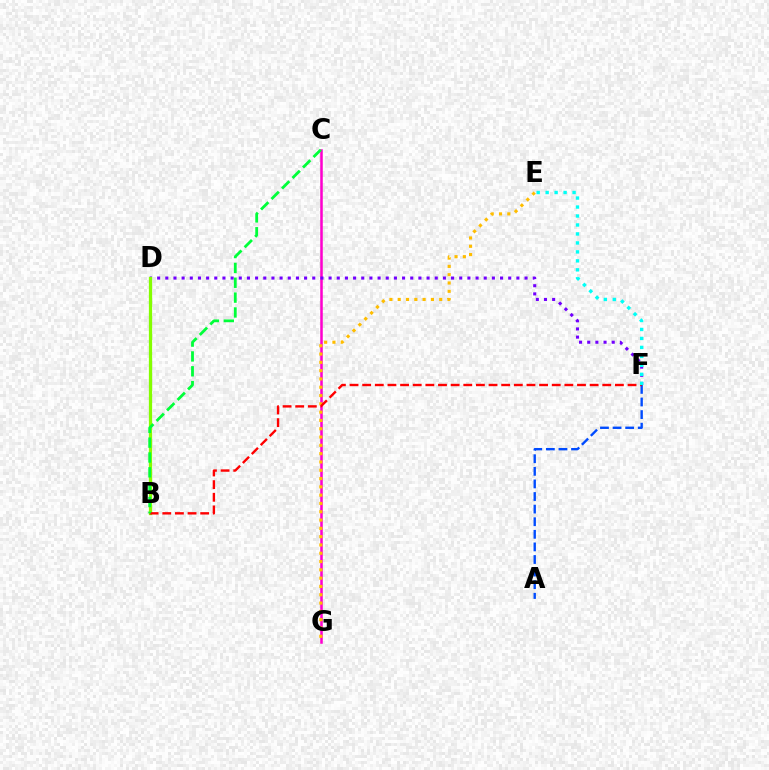{('C', 'G'): [{'color': '#ff00cf', 'line_style': 'solid', 'thickness': 1.82}], ('D', 'F'): [{'color': '#7200ff', 'line_style': 'dotted', 'thickness': 2.22}], ('B', 'D'): [{'color': '#84ff00', 'line_style': 'solid', 'thickness': 2.34}], ('A', 'F'): [{'color': '#004bff', 'line_style': 'dashed', 'thickness': 1.71}], ('E', 'G'): [{'color': '#ffbd00', 'line_style': 'dotted', 'thickness': 2.26}], ('B', 'F'): [{'color': '#ff0000', 'line_style': 'dashed', 'thickness': 1.72}], ('E', 'F'): [{'color': '#00fff6', 'line_style': 'dotted', 'thickness': 2.44}], ('B', 'C'): [{'color': '#00ff39', 'line_style': 'dashed', 'thickness': 2.02}]}